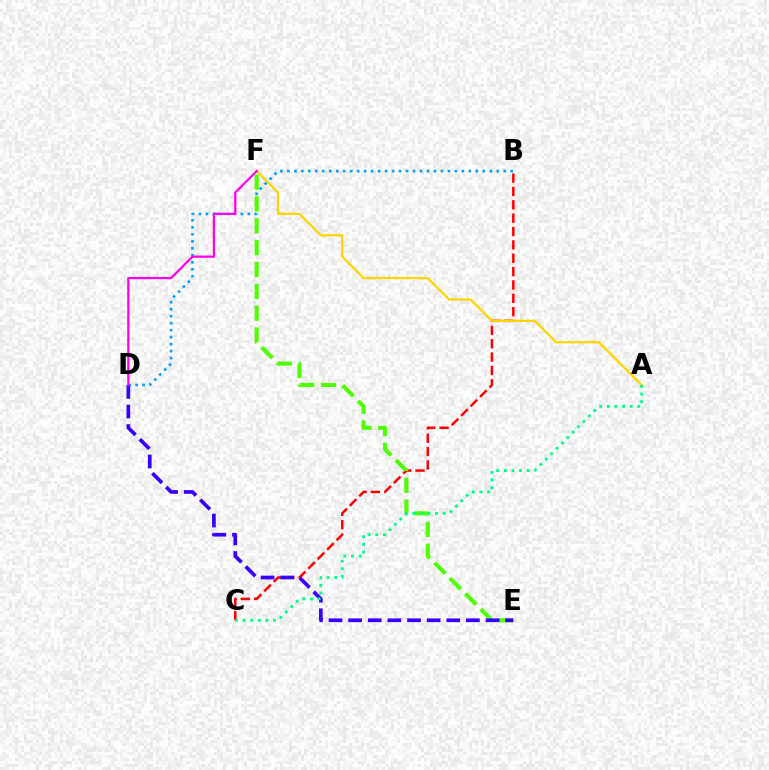{('B', 'C'): [{'color': '#ff0000', 'line_style': 'dashed', 'thickness': 1.81}], ('B', 'D'): [{'color': '#009eff', 'line_style': 'dotted', 'thickness': 1.9}], ('E', 'F'): [{'color': '#4fff00', 'line_style': 'dashed', 'thickness': 2.97}], ('D', 'E'): [{'color': '#3700ff', 'line_style': 'dashed', 'thickness': 2.67}], ('A', 'F'): [{'color': '#ffd500', 'line_style': 'solid', 'thickness': 1.64}], ('A', 'C'): [{'color': '#00ff86', 'line_style': 'dotted', 'thickness': 2.07}], ('D', 'F'): [{'color': '#ff00ed', 'line_style': 'solid', 'thickness': 1.62}]}